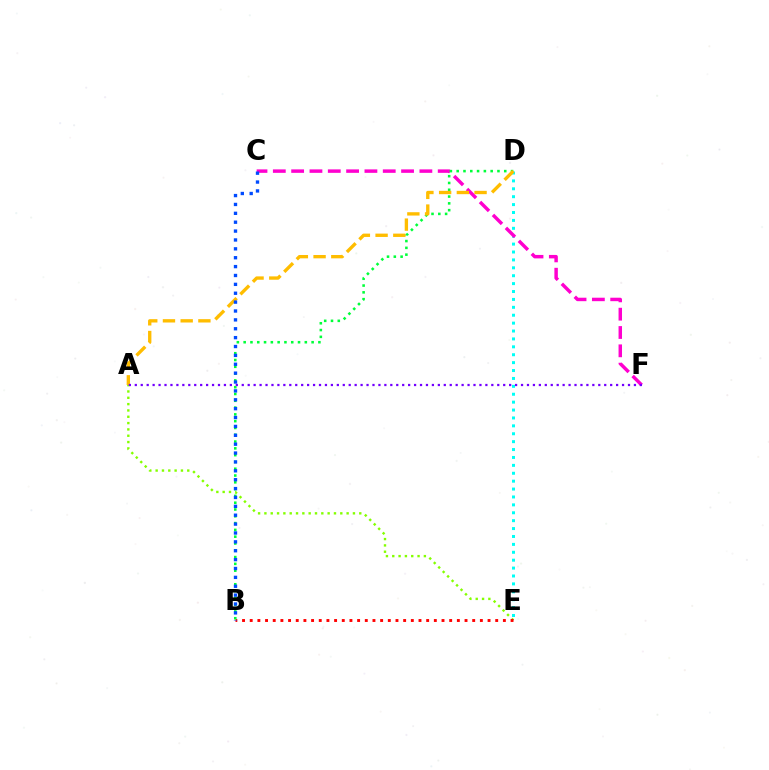{('A', 'E'): [{'color': '#84ff00', 'line_style': 'dotted', 'thickness': 1.72}], ('D', 'E'): [{'color': '#00fff6', 'line_style': 'dotted', 'thickness': 2.15}], ('C', 'F'): [{'color': '#ff00cf', 'line_style': 'dashed', 'thickness': 2.49}], ('B', 'E'): [{'color': '#ff0000', 'line_style': 'dotted', 'thickness': 2.08}], ('B', 'D'): [{'color': '#00ff39', 'line_style': 'dotted', 'thickness': 1.85}], ('A', 'D'): [{'color': '#ffbd00', 'line_style': 'dashed', 'thickness': 2.41}], ('B', 'C'): [{'color': '#004bff', 'line_style': 'dotted', 'thickness': 2.41}], ('A', 'F'): [{'color': '#7200ff', 'line_style': 'dotted', 'thickness': 1.61}]}